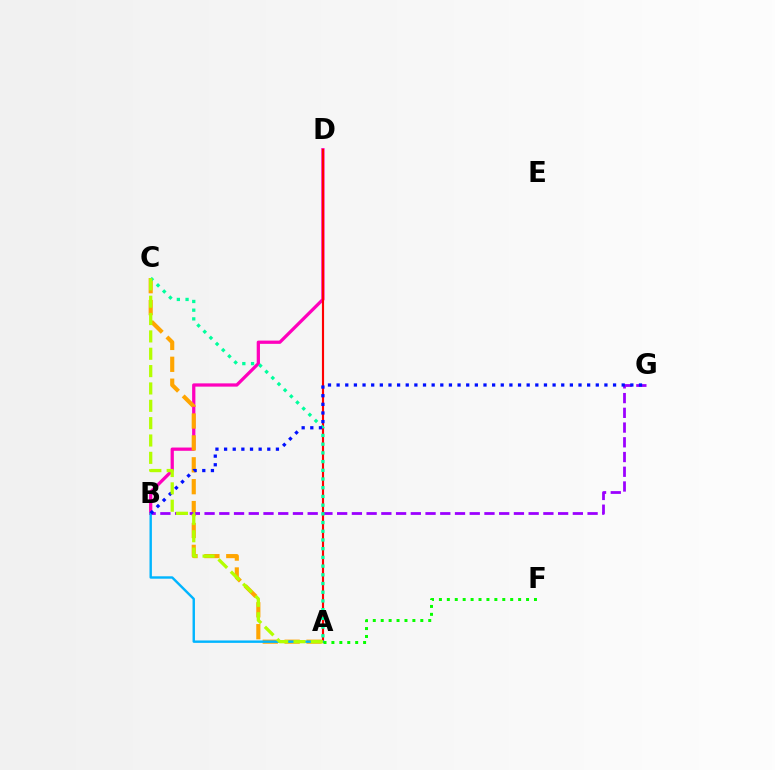{('B', 'D'): [{'color': '#ff00bd', 'line_style': 'solid', 'thickness': 2.34}], ('A', 'C'): [{'color': '#ffa500', 'line_style': 'dashed', 'thickness': 2.97}, {'color': '#00ff9d', 'line_style': 'dotted', 'thickness': 2.37}, {'color': '#b3ff00', 'line_style': 'dashed', 'thickness': 2.36}], ('A', 'D'): [{'color': '#ff0000', 'line_style': 'solid', 'thickness': 1.55}], ('B', 'G'): [{'color': '#9b00ff', 'line_style': 'dashed', 'thickness': 2.0}, {'color': '#0010ff', 'line_style': 'dotted', 'thickness': 2.35}], ('A', 'B'): [{'color': '#00b5ff', 'line_style': 'solid', 'thickness': 1.74}], ('A', 'F'): [{'color': '#08ff00', 'line_style': 'dotted', 'thickness': 2.15}]}